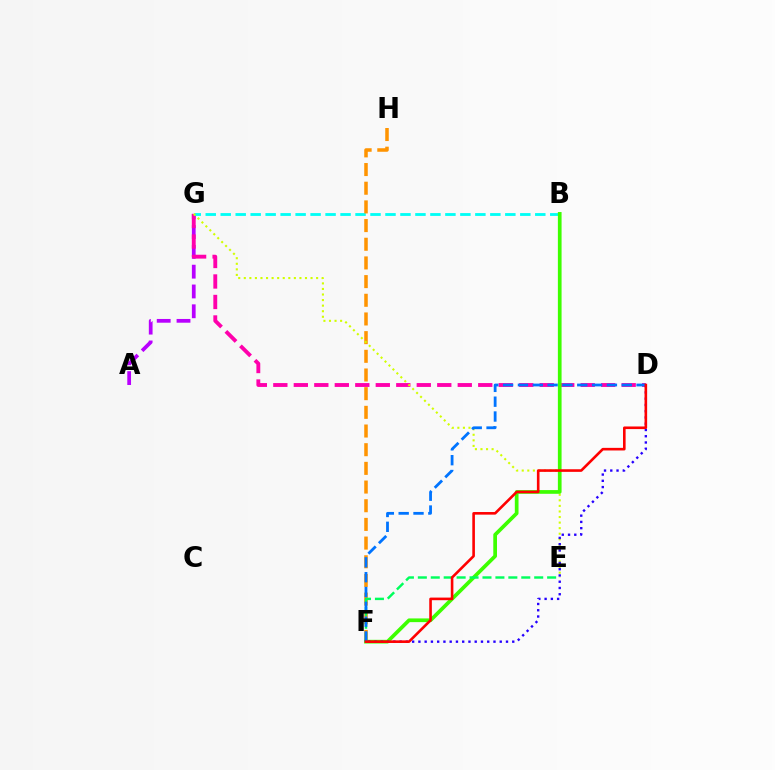{('A', 'G'): [{'color': '#b900ff', 'line_style': 'dashed', 'thickness': 2.69}], ('D', 'G'): [{'color': '#ff00ac', 'line_style': 'dashed', 'thickness': 2.78}], ('B', 'G'): [{'color': '#00fff6', 'line_style': 'dashed', 'thickness': 2.03}], ('F', 'H'): [{'color': '#ff9400', 'line_style': 'dashed', 'thickness': 2.54}], ('E', 'G'): [{'color': '#d1ff00', 'line_style': 'dotted', 'thickness': 1.51}], ('B', 'F'): [{'color': '#3dff00', 'line_style': 'solid', 'thickness': 2.67}], ('D', 'F'): [{'color': '#2500ff', 'line_style': 'dotted', 'thickness': 1.7}, {'color': '#0074ff', 'line_style': 'dashed', 'thickness': 2.01}, {'color': '#ff0000', 'line_style': 'solid', 'thickness': 1.88}], ('E', 'F'): [{'color': '#00ff5c', 'line_style': 'dashed', 'thickness': 1.76}]}